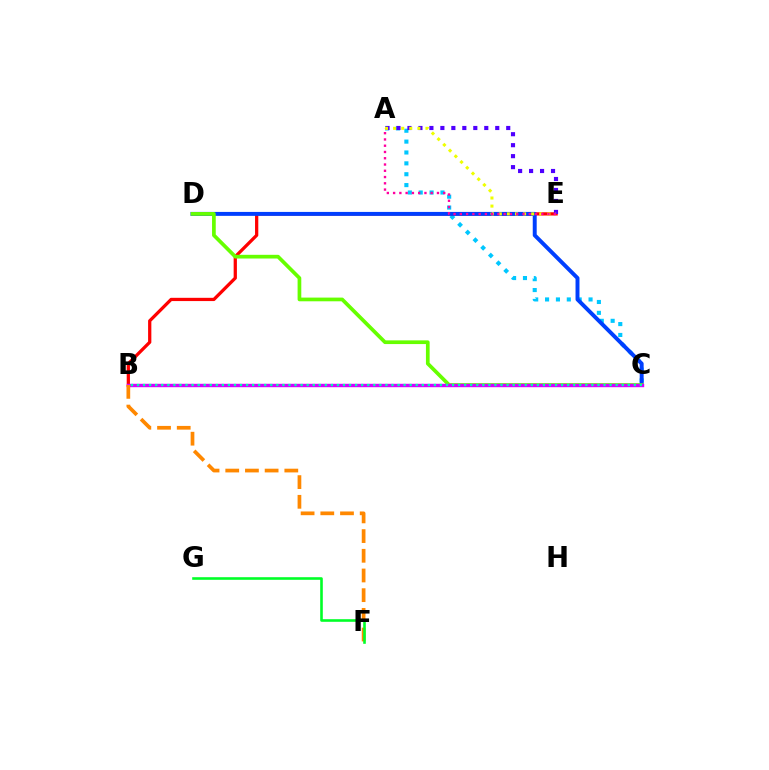{('A', 'C'): [{'color': '#00c7ff', 'line_style': 'dotted', 'thickness': 2.95}], ('B', 'E'): [{'color': '#ff0000', 'line_style': 'solid', 'thickness': 2.34}], ('A', 'E'): [{'color': '#4f00ff', 'line_style': 'dotted', 'thickness': 2.98}, {'color': '#eeff00', 'line_style': 'dotted', 'thickness': 2.2}, {'color': '#ff00a0', 'line_style': 'dotted', 'thickness': 1.7}], ('C', 'D'): [{'color': '#003fff', 'line_style': 'solid', 'thickness': 2.84}, {'color': '#66ff00', 'line_style': 'solid', 'thickness': 2.66}], ('B', 'C'): [{'color': '#d600ff', 'line_style': 'solid', 'thickness': 2.46}, {'color': '#00ffaf', 'line_style': 'dotted', 'thickness': 1.65}], ('B', 'F'): [{'color': '#ff8800', 'line_style': 'dashed', 'thickness': 2.67}], ('F', 'G'): [{'color': '#00ff27', 'line_style': 'solid', 'thickness': 1.87}]}